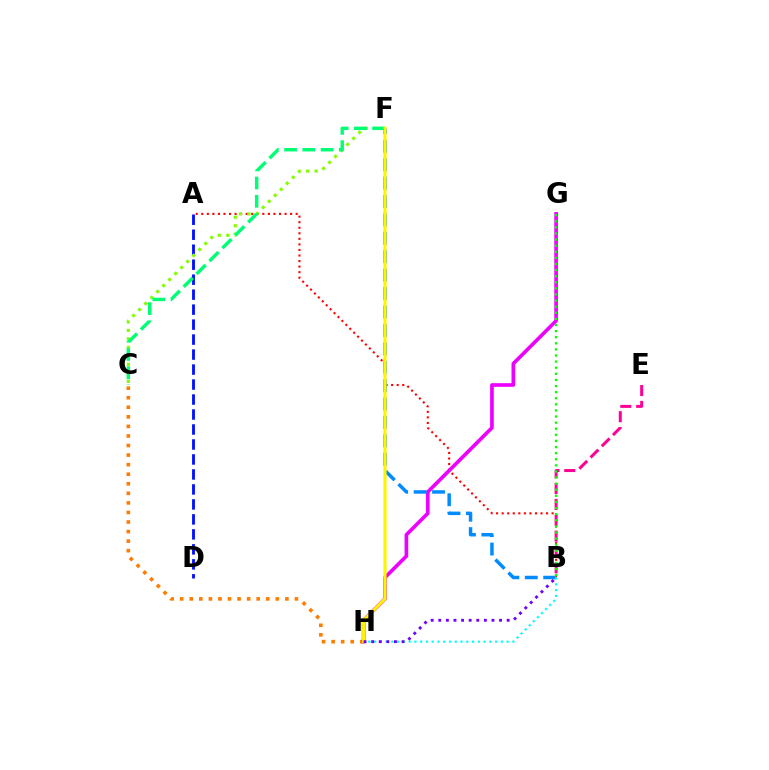{('C', 'H'): [{'color': '#ff7c00', 'line_style': 'dotted', 'thickness': 2.6}], ('A', 'D'): [{'color': '#0010ff', 'line_style': 'dashed', 'thickness': 2.04}], ('A', 'B'): [{'color': '#ff0000', 'line_style': 'dotted', 'thickness': 1.51}], ('C', 'F'): [{'color': '#84ff00', 'line_style': 'dotted', 'thickness': 2.31}, {'color': '#00ff74', 'line_style': 'dashed', 'thickness': 2.48}], ('B', 'E'): [{'color': '#ff0094', 'line_style': 'dashed', 'thickness': 2.15}], ('G', 'H'): [{'color': '#ee00ff', 'line_style': 'solid', 'thickness': 2.63}], ('B', 'F'): [{'color': '#008cff', 'line_style': 'dashed', 'thickness': 2.5}], ('B', 'H'): [{'color': '#00fff6', 'line_style': 'dotted', 'thickness': 1.57}, {'color': '#7200ff', 'line_style': 'dotted', 'thickness': 2.06}], ('B', 'G'): [{'color': '#08ff00', 'line_style': 'dotted', 'thickness': 1.66}], ('F', 'H'): [{'color': '#fcf500', 'line_style': 'solid', 'thickness': 2.25}]}